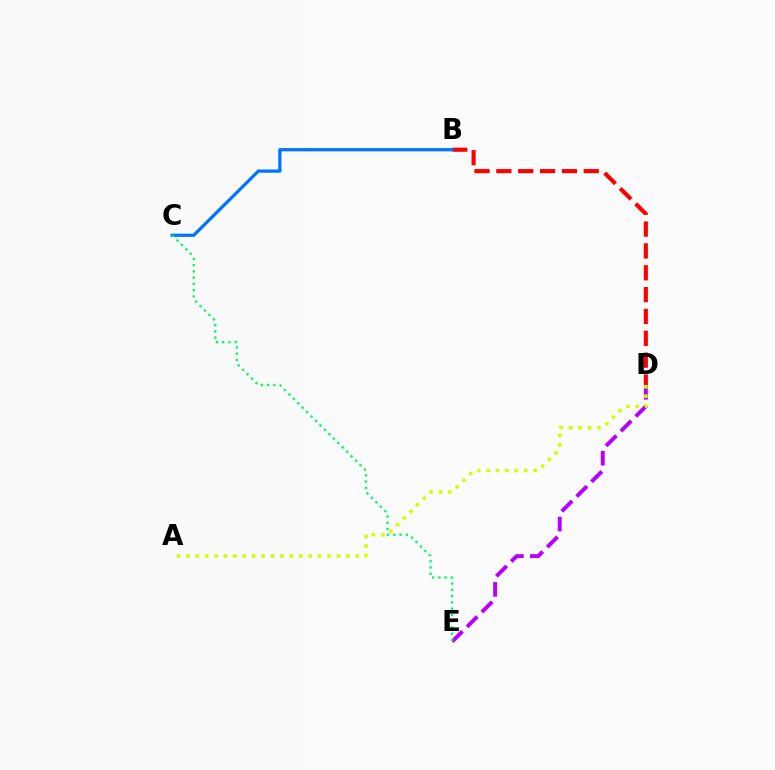{('D', 'E'): [{'color': '#b900ff', 'line_style': 'dashed', 'thickness': 2.85}], ('B', 'D'): [{'color': '#ff0000', 'line_style': 'dashed', 'thickness': 2.97}], ('B', 'C'): [{'color': '#0074ff', 'line_style': 'solid', 'thickness': 2.34}], ('A', 'D'): [{'color': '#d1ff00', 'line_style': 'dotted', 'thickness': 2.56}], ('C', 'E'): [{'color': '#00ff5c', 'line_style': 'dotted', 'thickness': 1.7}]}